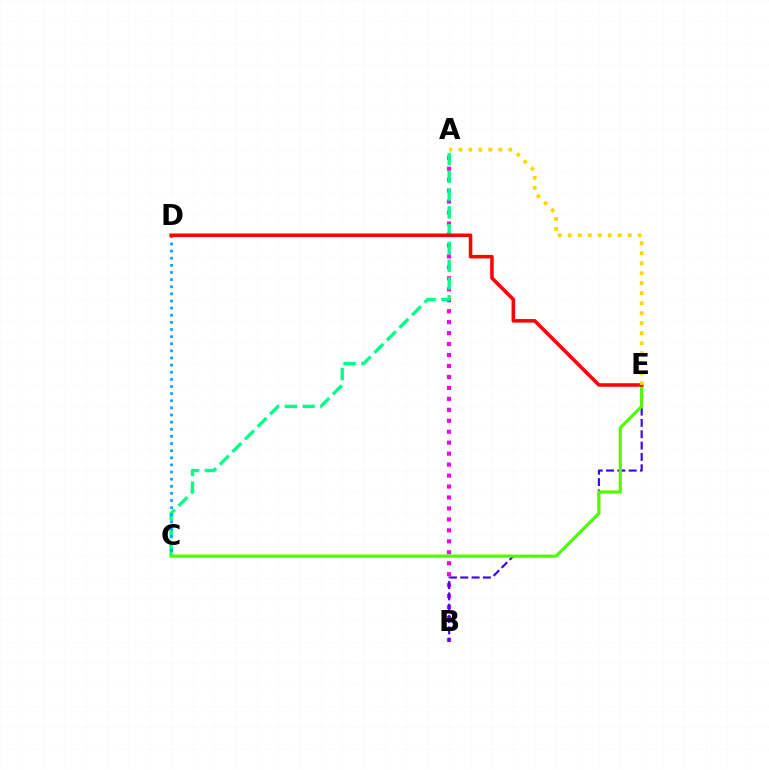{('A', 'B'): [{'color': '#ff00ed', 'line_style': 'dotted', 'thickness': 2.98}], ('A', 'C'): [{'color': '#00ff86', 'line_style': 'dashed', 'thickness': 2.41}], ('C', 'D'): [{'color': '#009eff', 'line_style': 'dotted', 'thickness': 1.94}], ('B', 'E'): [{'color': '#3700ff', 'line_style': 'dashed', 'thickness': 1.54}], ('C', 'E'): [{'color': '#4fff00', 'line_style': 'solid', 'thickness': 2.27}], ('D', 'E'): [{'color': '#ff0000', 'line_style': 'solid', 'thickness': 2.55}], ('A', 'E'): [{'color': '#ffd500', 'line_style': 'dotted', 'thickness': 2.71}]}